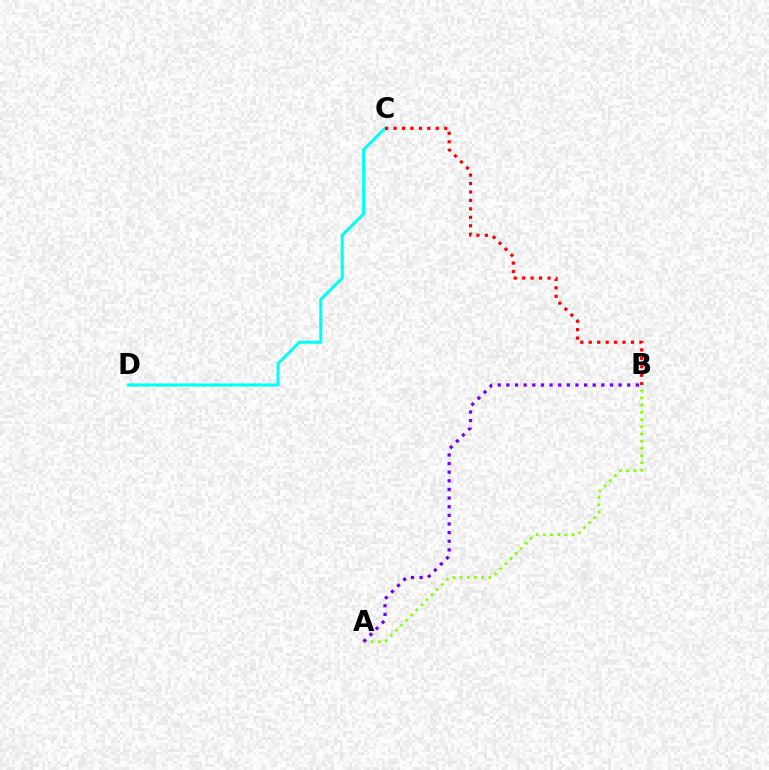{('A', 'B'): [{'color': '#84ff00', 'line_style': 'dotted', 'thickness': 1.96}, {'color': '#7200ff', 'line_style': 'dotted', 'thickness': 2.35}], ('C', 'D'): [{'color': '#00fff6', 'line_style': 'solid', 'thickness': 2.19}], ('B', 'C'): [{'color': '#ff0000', 'line_style': 'dotted', 'thickness': 2.29}]}